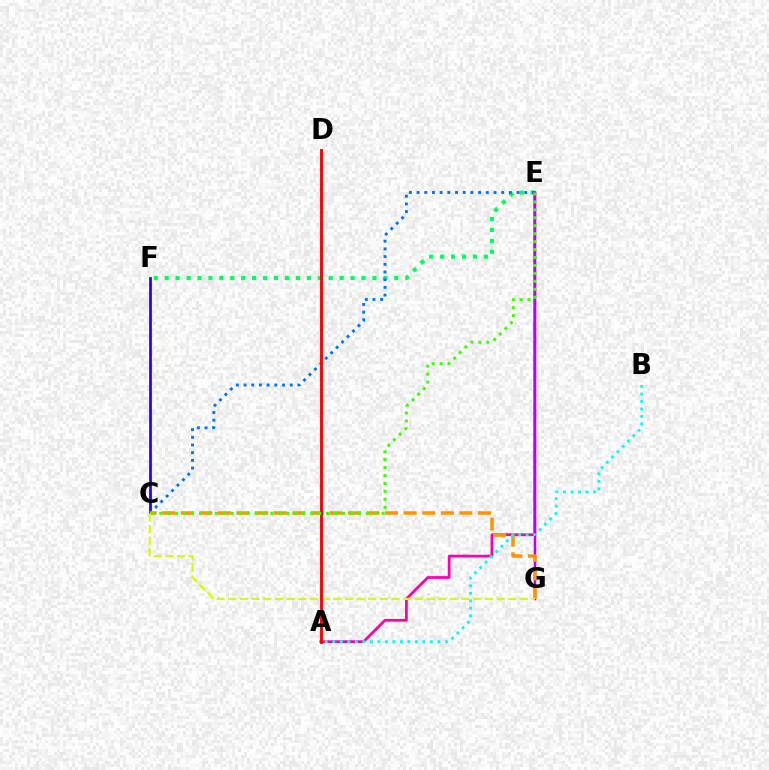{('E', 'F'): [{'color': '#00ff5c', 'line_style': 'dotted', 'thickness': 2.97}], ('C', 'F'): [{'color': '#2500ff', 'line_style': 'solid', 'thickness': 1.98}], ('C', 'E'): [{'color': '#0074ff', 'line_style': 'dotted', 'thickness': 2.09}, {'color': '#3dff00', 'line_style': 'dotted', 'thickness': 2.16}], ('A', 'E'): [{'color': '#ff00ac', 'line_style': 'solid', 'thickness': 2.0}], ('E', 'G'): [{'color': '#b900ff', 'line_style': 'solid', 'thickness': 1.78}], ('C', 'G'): [{'color': '#ff9400', 'line_style': 'dashed', 'thickness': 2.52}, {'color': '#d1ff00', 'line_style': 'dashed', 'thickness': 1.58}], ('A', 'B'): [{'color': '#00fff6', 'line_style': 'dotted', 'thickness': 2.04}], ('A', 'D'): [{'color': '#ff0000', 'line_style': 'solid', 'thickness': 2.08}]}